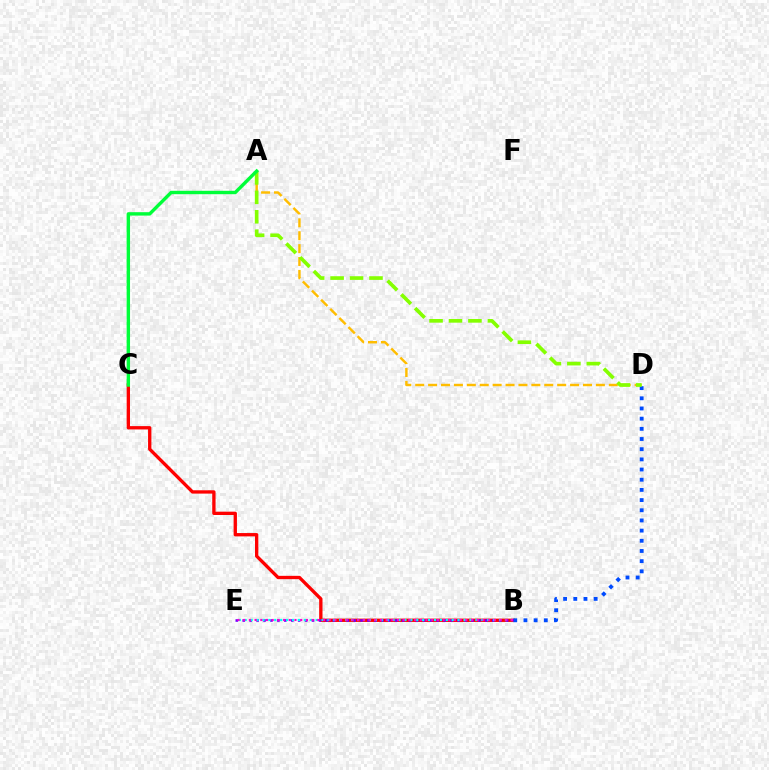{('A', 'D'): [{'color': '#ffbd00', 'line_style': 'dashed', 'thickness': 1.75}, {'color': '#84ff00', 'line_style': 'dashed', 'thickness': 2.64}], ('B', 'C'): [{'color': '#ff0000', 'line_style': 'solid', 'thickness': 2.39}], ('B', 'D'): [{'color': '#004bff', 'line_style': 'dotted', 'thickness': 2.77}], ('B', 'E'): [{'color': '#7200ff', 'line_style': 'dotted', 'thickness': 1.88}, {'color': '#00fff6', 'line_style': 'dotted', 'thickness': 1.61}, {'color': '#ff00cf', 'line_style': 'dotted', 'thickness': 1.55}], ('A', 'C'): [{'color': '#00ff39', 'line_style': 'solid', 'thickness': 2.45}]}